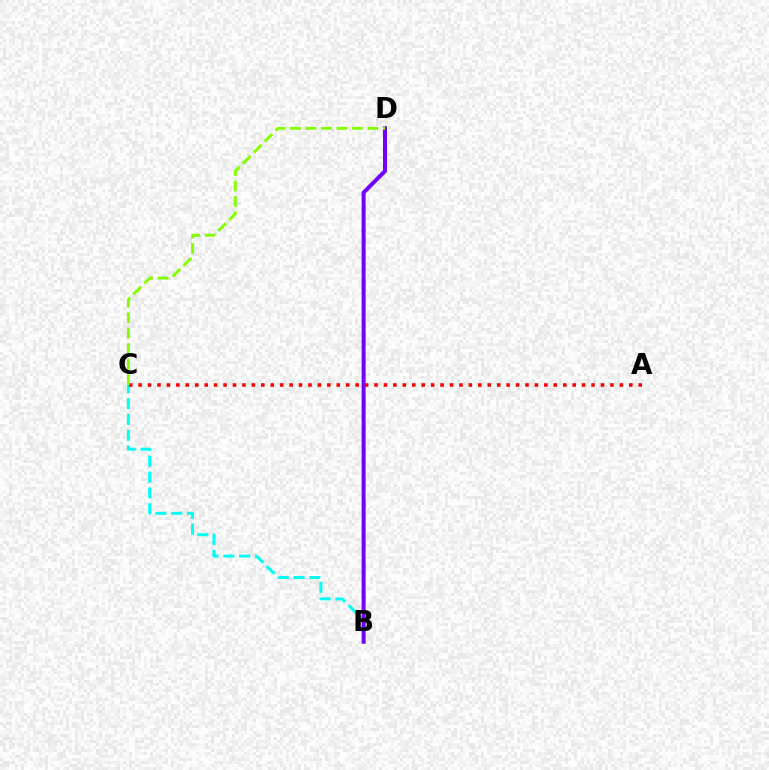{('B', 'C'): [{'color': '#00fff6', 'line_style': 'dashed', 'thickness': 2.15}], ('B', 'D'): [{'color': '#7200ff', 'line_style': 'solid', 'thickness': 2.88}], ('A', 'C'): [{'color': '#ff0000', 'line_style': 'dotted', 'thickness': 2.56}], ('C', 'D'): [{'color': '#84ff00', 'line_style': 'dashed', 'thickness': 2.1}]}